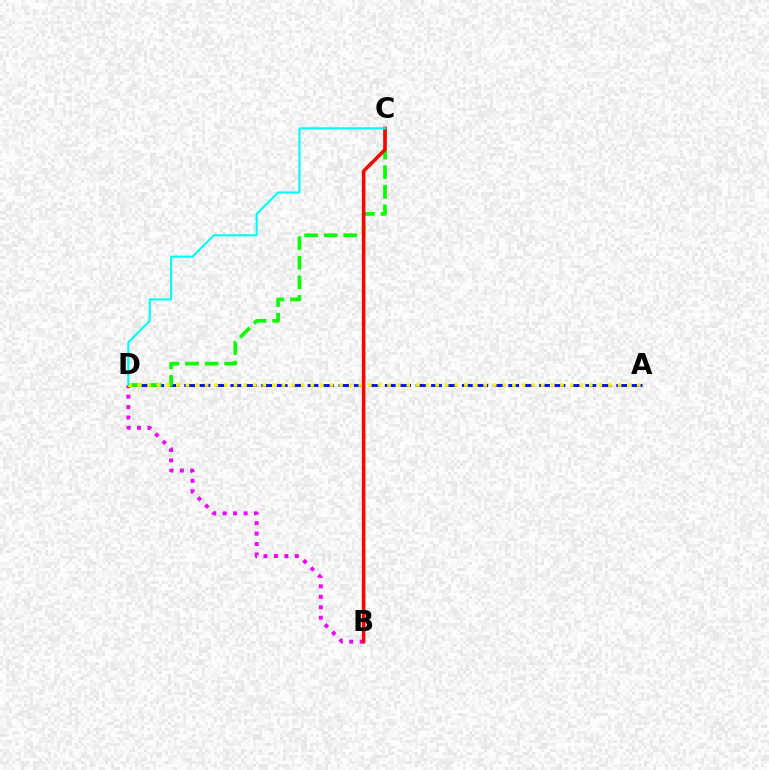{('B', 'D'): [{'color': '#ee00ff', 'line_style': 'dotted', 'thickness': 2.84}], ('A', 'D'): [{'color': '#0010ff', 'line_style': 'dashed', 'thickness': 2.1}, {'color': '#fcf500', 'line_style': 'dotted', 'thickness': 2.61}], ('C', 'D'): [{'color': '#08ff00', 'line_style': 'dashed', 'thickness': 2.66}, {'color': '#00fff6', 'line_style': 'solid', 'thickness': 1.53}], ('B', 'C'): [{'color': '#ff0000', 'line_style': 'solid', 'thickness': 2.56}]}